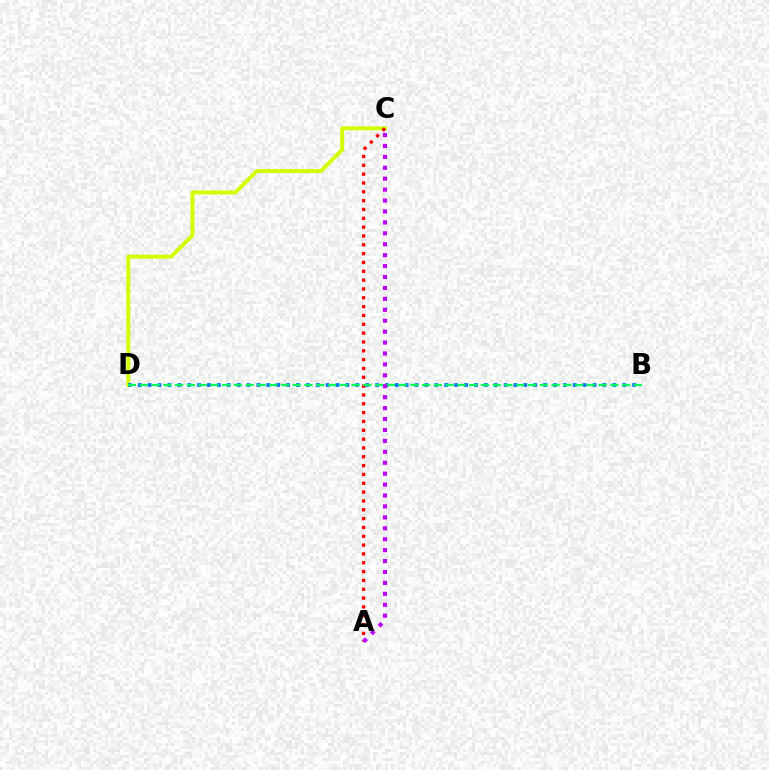{('C', 'D'): [{'color': '#d1ff00', 'line_style': 'solid', 'thickness': 2.84}], ('A', 'C'): [{'color': '#ff0000', 'line_style': 'dotted', 'thickness': 2.4}, {'color': '#b900ff', 'line_style': 'dotted', 'thickness': 2.97}], ('B', 'D'): [{'color': '#0074ff', 'line_style': 'dotted', 'thickness': 2.69}, {'color': '#00ff5c', 'line_style': 'dashed', 'thickness': 1.6}]}